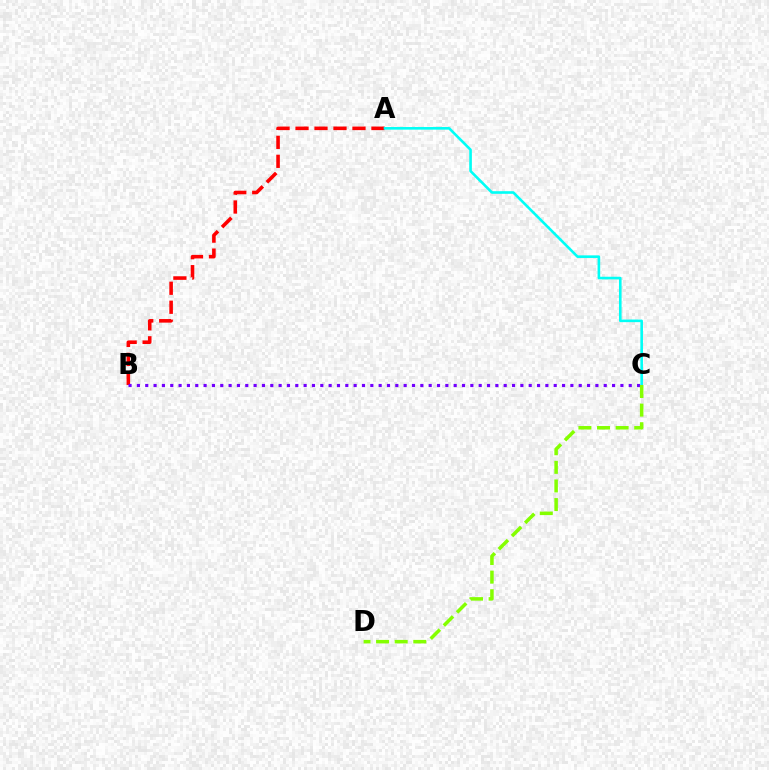{('A', 'B'): [{'color': '#ff0000', 'line_style': 'dashed', 'thickness': 2.58}], ('A', 'C'): [{'color': '#00fff6', 'line_style': 'solid', 'thickness': 1.88}], ('B', 'C'): [{'color': '#7200ff', 'line_style': 'dotted', 'thickness': 2.26}], ('C', 'D'): [{'color': '#84ff00', 'line_style': 'dashed', 'thickness': 2.53}]}